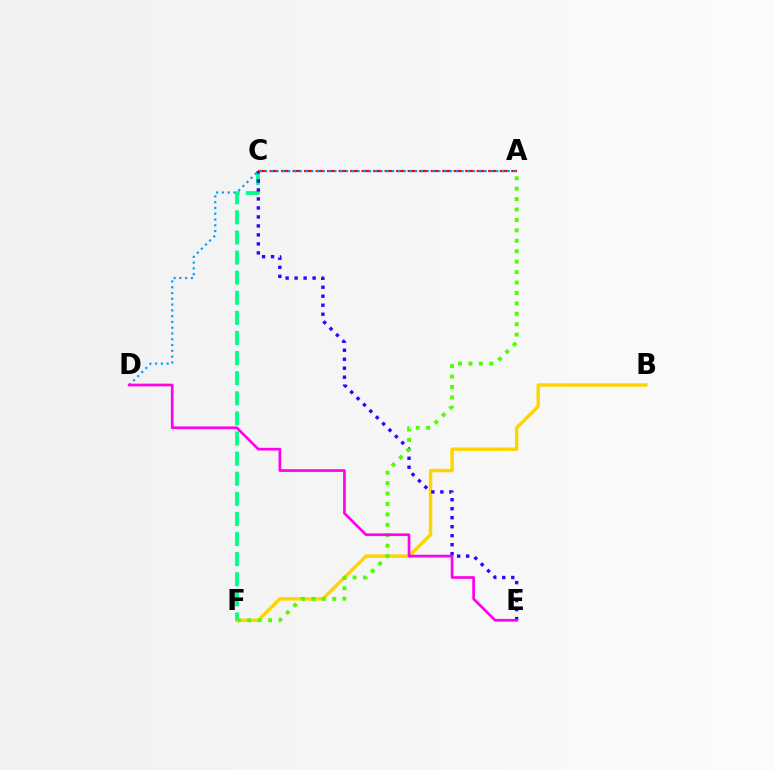{('B', 'F'): [{'color': '#ffd500', 'line_style': 'solid', 'thickness': 2.47}], ('A', 'C'): [{'color': '#ff0000', 'line_style': 'dashed', 'thickness': 1.56}], ('C', 'F'): [{'color': '#00ff86', 'line_style': 'dashed', 'thickness': 2.73}], ('C', 'E'): [{'color': '#3700ff', 'line_style': 'dotted', 'thickness': 2.44}], ('A', 'D'): [{'color': '#009eff', 'line_style': 'dotted', 'thickness': 1.57}], ('A', 'F'): [{'color': '#4fff00', 'line_style': 'dotted', 'thickness': 2.83}], ('D', 'E'): [{'color': '#ff00ed', 'line_style': 'solid', 'thickness': 1.94}]}